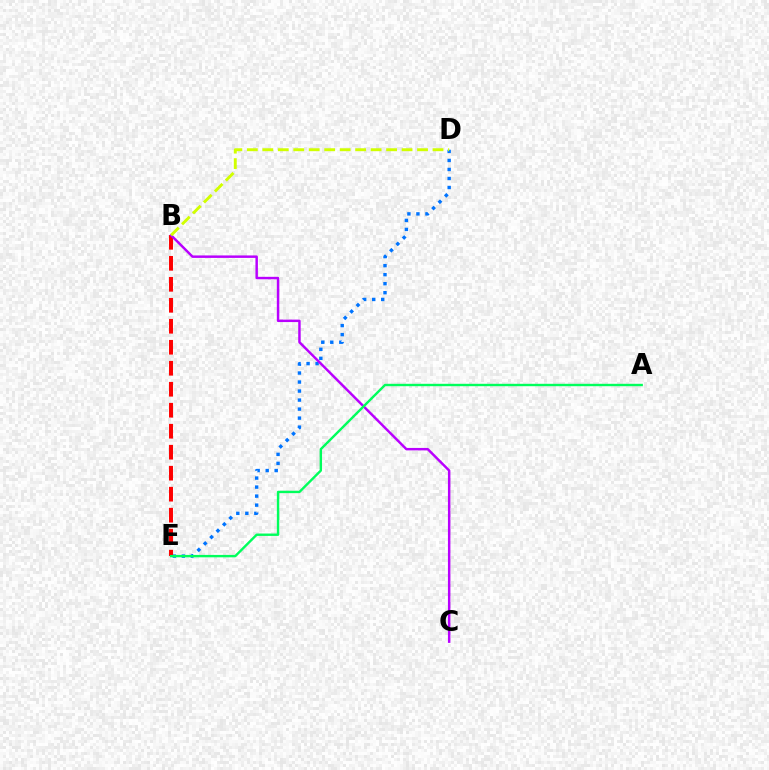{('D', 'E'): [{'color': '#0074ff', 'line_style': 'dotted', 'thickness': 2.45}], ('B', 'E'): [{'color': '#ff0000', 'line_style': 'dashed', 'thickness': 2.85}], ('B', 'C'): [{'color': '#b900ff', 'line_style': 'solid', 'thickness': 1.77}], ('B', 'D'): [{'color': '#d1ff00', 'line_style': 'dashed', 'thickness': 2.1}], ('A', 'E'): [{'color': '#00ff5c', 'line_style': 'solid', 'thickness': 1.72}]}